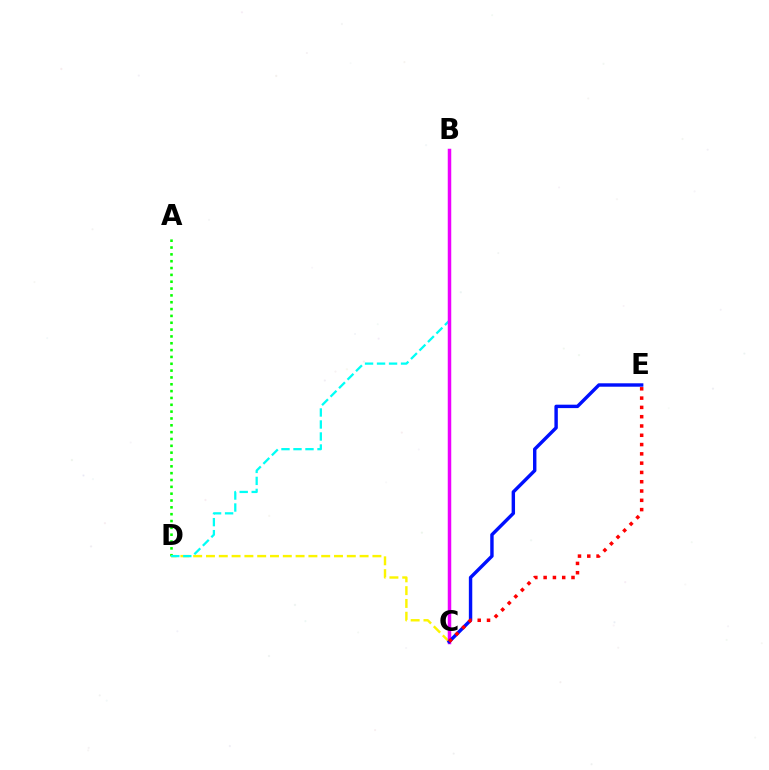{('A', 'D'): [{'color': '#08ff00', 'line_style': 'dotted', 'thickness': 1.86}], ('C', 'D'): [{'color': '#fcf500', 'line_style': 'dashed', 'thickness': 1.74}], ('B', 'D'): [{'color': '#00fff6', 'line_style': 'dashed', 'thickness': 1.63}], ('B', 'C'): [{'color': '#ee00ff', 'line_style': 'solid', 'thickness': 2.51}], ('C', 'E'): [{'color': '#0010ff', 'line_style': 'solid', 'thickness': 2.46}, {'color': '#ff0000', 'line_style': 'dotted', 'thickness': 2.52}]}